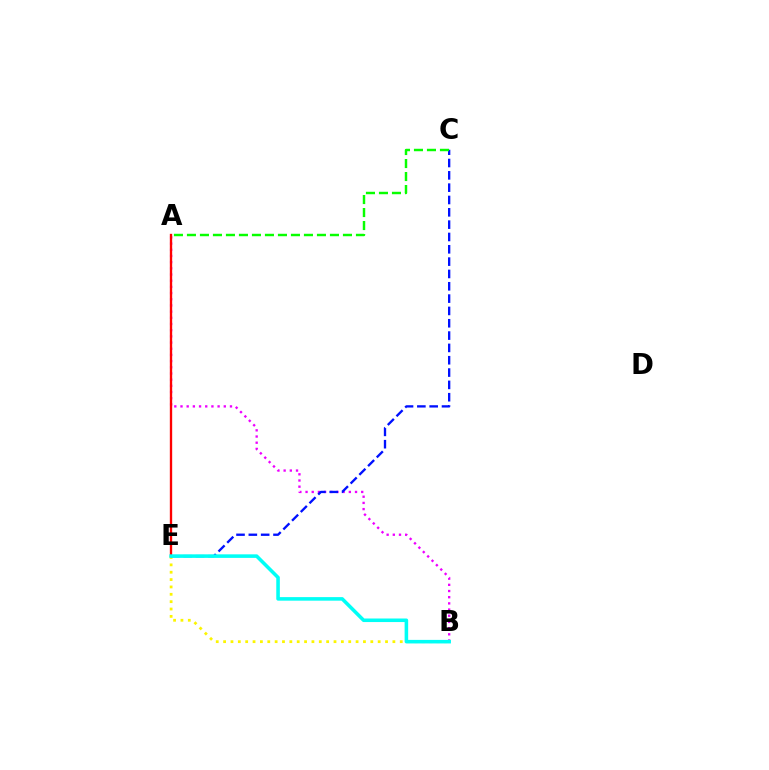{('B', 'E'): [{'color': '#fcf500', 'line_style': 'dotted', 'thickness': 2.0}, {'color': '#00fff6', 'line_style': 'solid', 'thickness': 2.56}], ('A', 'B'): [{'color': '#ee00ff', 'line_style': 'dotted', 'thickness': 1.68}], ('C', 'E'): [{'color': '#0010ff', 'line_style': 'dashed', 'thickness': 1.67}], ('A', 'E'): [{'color': '#ff0000', 'line_style': 'solid', 'thickness': 1.69}], ('A', 'C'): [{'color': '#08ff00', 'line_style': 'dashed', 'thickness': 1.77}]}